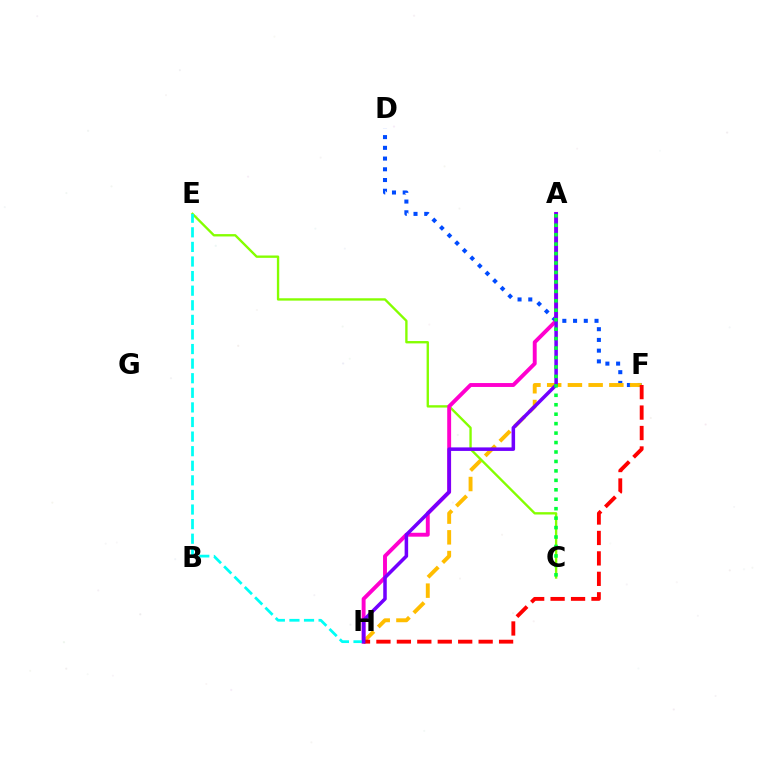{('D', 'F'): [{'color': '#004bff', 'line_style': 'dotted', 'thickness': 2.92}], ('F', 'H'): [{'color': '#ffbd00', 'line_style': 'dashed', 'thickness': 2.82}, {'color': '#ff0000', 'line_style': 'dashed', 'thickness': 2.78}], ('C', 'E'): [{'color': '#84ff00', 'line_style': 'solid', 'thickness': 1.7}], ('A', 'H'): [{'color': '#ff00cf', 'line_style': 'solid', 'thickness': 2.81}, {'color': '#7200ff', 'line_style': 'solid', 'thickness': 2.54}], ('E', 'H'): [{'color': '#00fff6', 'line_style': 'dashed', 'thickness': 1.98}], ('A', 'C'): [{'color': '#00ff39', 'line_style': 'dotted', 'thickness': 2.57}]}